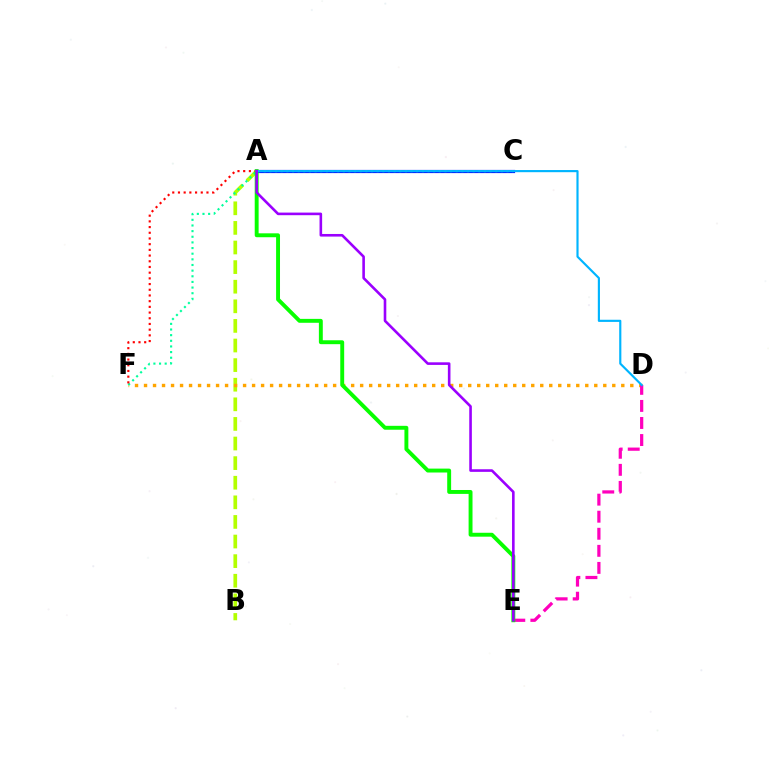{('A', 'B'): [{'color': '#b3ff00', 'line_style': 'dashed', 'thickness': 2.66}], ('D', 'F'): [{'color': '#ffa500', 'line_style': 'dotted', 'thickness': 2.45}], ('A', 'C'): [{'color': '#0010ff', 'line_style': 'solid', 'thickness': 2.3}], ('C', 'F'): [{'color': '#00ff9d', 'line_style': 'dotted', 'thickness': 1.53}], ('A', 'F'): [{'color': '#ff0000', 'line_style': 'dotted', 'thickness': 1.55}], ('D', 'E'): [{'color': '#ff00bd', 'line_style': 'dashed', 'thickness': 2.32}], ('A', 'E'): [{'color': '#08ff00', 'line_style': 'solid', 'thickness': 2.81}, {'color': '#9b00ff', 'line_style': 'solid', 'thickness': 1.88}], ('A', 'D'): [{'color': '#00b5ff', 'line_style': 'solid', 'thickness': 1.55}]}